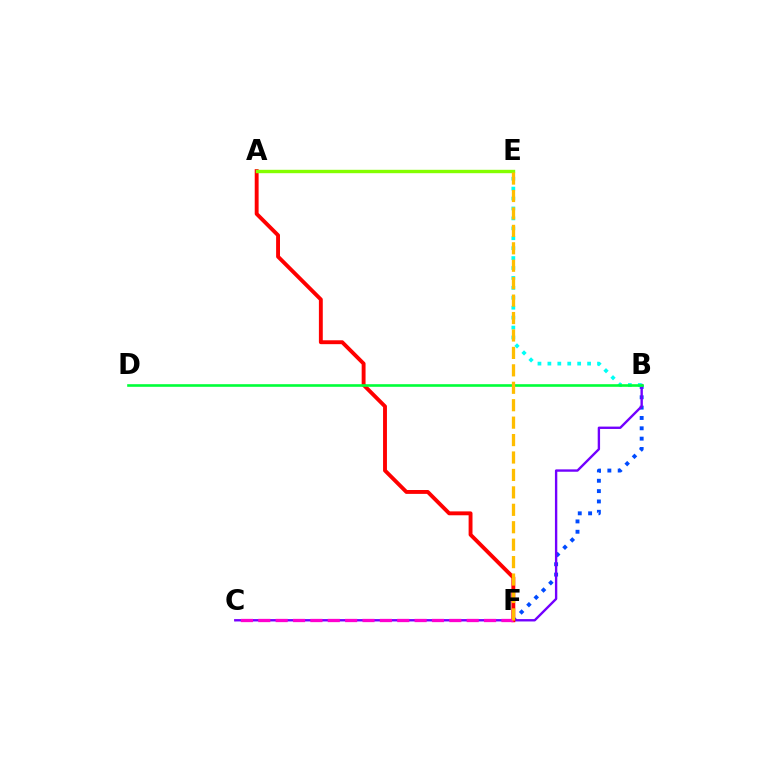{('B', 'F'): [{'color': '#004bff', 'line_style': 'dotted', 'thickness': 2.81}], ('B', 'C'): [{'color': '#7200ff', 'line_style': 'solid', 'thickness': 1.71}], ('A', 'F'): [{'color': '#ff0000', 'line_style': 'solid', 'thickness': 2.8}], ('B', 'E'): [{'color': '#00fff6', 'line_style': 'dotted', 'thickness': 2.7}], ('B', 'D'): [{'color': '#00ff39', 'line_style': 'solid', 'thickness': 1.89}], ('A', 'E'): [{'color': '#84ff00', 'line_style': 'solid', 'thickness': 2.44}], ('C', 'F'): [{'color': '#ff00cf', 'line_style': 'dashed', 'thickness': 2.36}], ('E', 'F'): [{'color': '#ffbd00', 'line_style': 'dashed', 'thickness': 2.37}]}